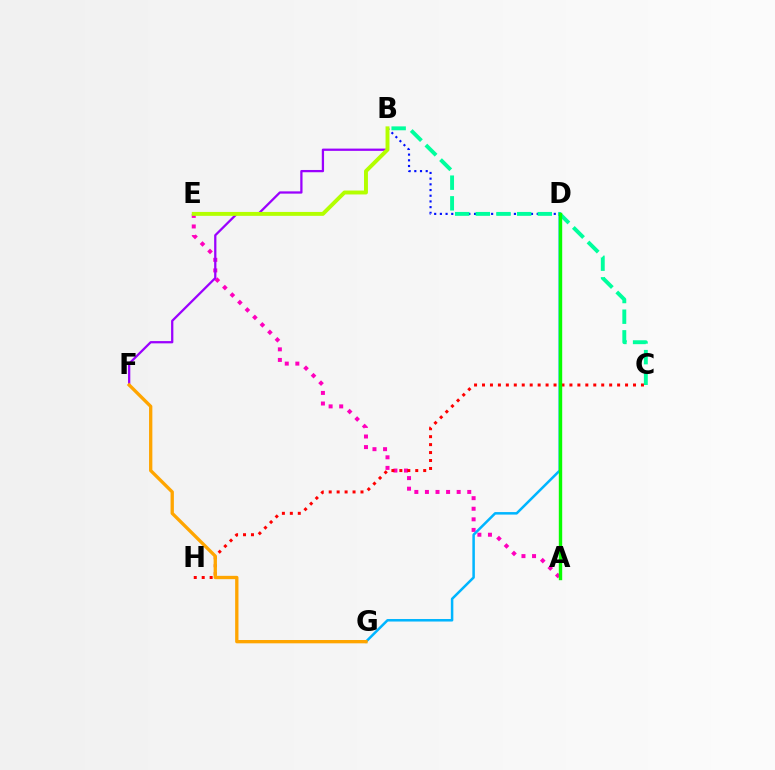{('A', 'E'): [{'color': '#ff00bd', 'line_style': 'dotted', 'thickness': 2.87}], ('B', 'D'): [{'color': '#0010ff', 'line_style': 'dotted', 'thickness': 1.55}], ('C', 'H'): [{'color': '#ff0000', 'line_style': 'dotted', 'thickness': 2.16}], ('B', 'C'): [{'color': '#00ff9d', 'line_style': 'dashed', 'thickness': 2.81}], ('D', 'G'): [{'color': '#00b5ff', 'line_style': 'solid', 'thickness': 1.81}], ('B', 'F'): [{'color': '#9b00ff', 'line_style': 'solid', 'thickness': 1.63}], ('B', 'E'): [{'color': '#b3ff00', 'line_style': 'solid', 'thickness': 2.82}], ('F', 'G'): [{'color': '#ffa500', 'line_style': 'solid', 'thickness': 2.39}], ('A', 'D'): [{'color': '#08ff00', 'line_style': 'solid', 'thickness': 2.45}]}